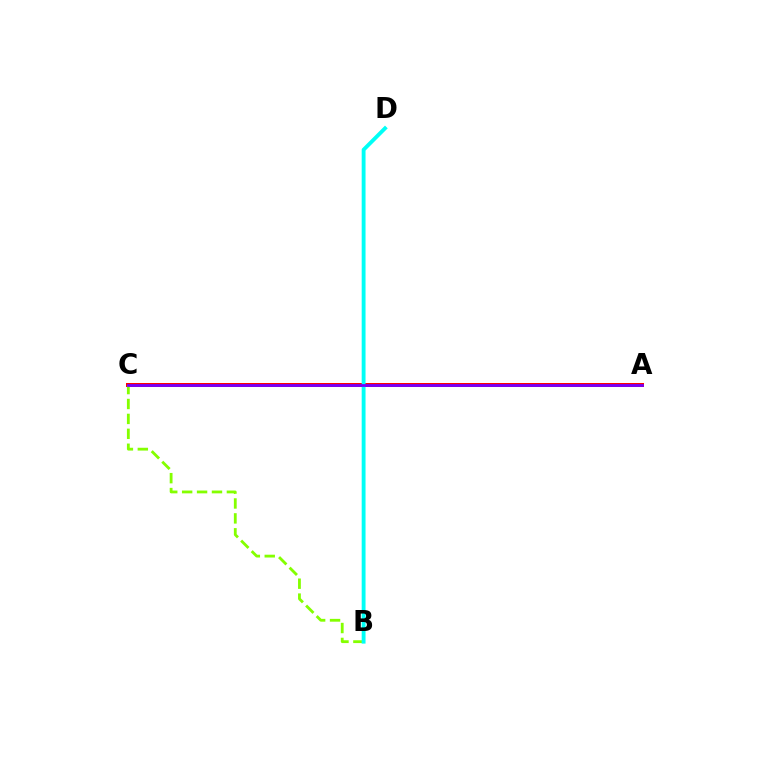{('A', 'C'): [{'color': '#ff0000', 'line_style': 'solid', 'thickness': 2.88}, {'color': '#7200ff', 'line_style': 'solid', 'thickness': 1.99}], ('B', 'C'): [{'color': '#84ff00', 'line_style': 'dashed', 'thickness': 2.03}], ('B', 'D'): [{'color': '#00fff6', 'line_style': 'solid', 'thickness': 2.78}]}